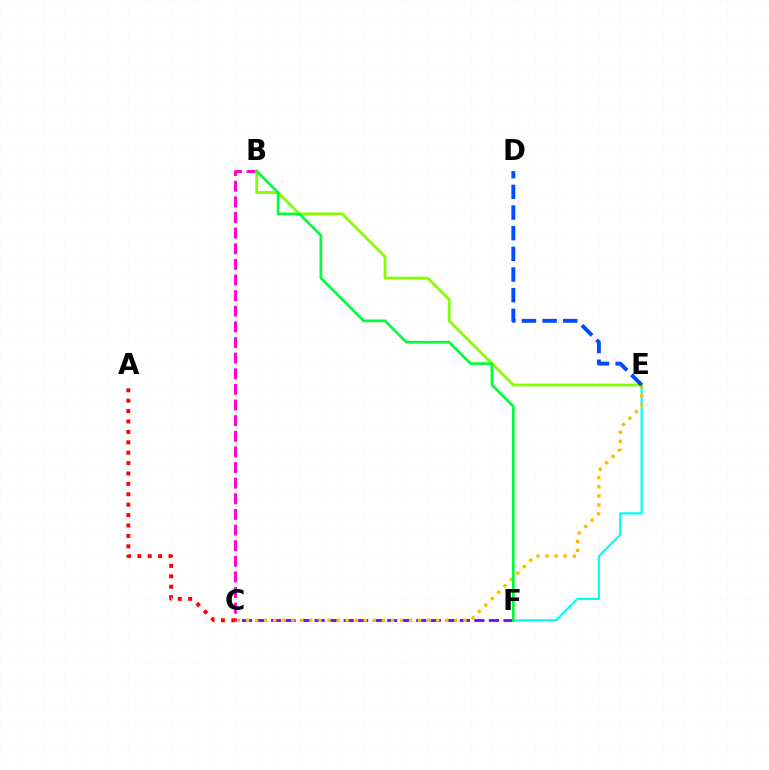{('E', 'F'): [{'color': '#00fff6', 'line_style': 'solid', 'thickness': 1.58}], ('C', 'F'): [{'color': '#7200ff', 'line_style': 'dashed', 'thickness': 1.97}], ('B', 'C'): [{'color': '#ff00cf', 'line_style': 'dashed', 'thickness': 2.12}], ('C', 'E'): [{'color': '#ffbd00', 'line_style': 'dotted', 'thickness': 2.46}], ('B', 'E'): [{'color': '#84ff00', 'line_style': 'solid', 'thickness': 2.01}], ('B', 'F'): [{'color': '#00ff39', 'line_style': 'solid', 'thickness': 1.93}], ('A', 'C'): [{'color': '#ff0000', 'line_style': 'dotted', 'thickness': 2.83}], ('D', 'E'): [{'color': '#004bff', 'line_style': 'dashed', 'thickness': 2.81}]}